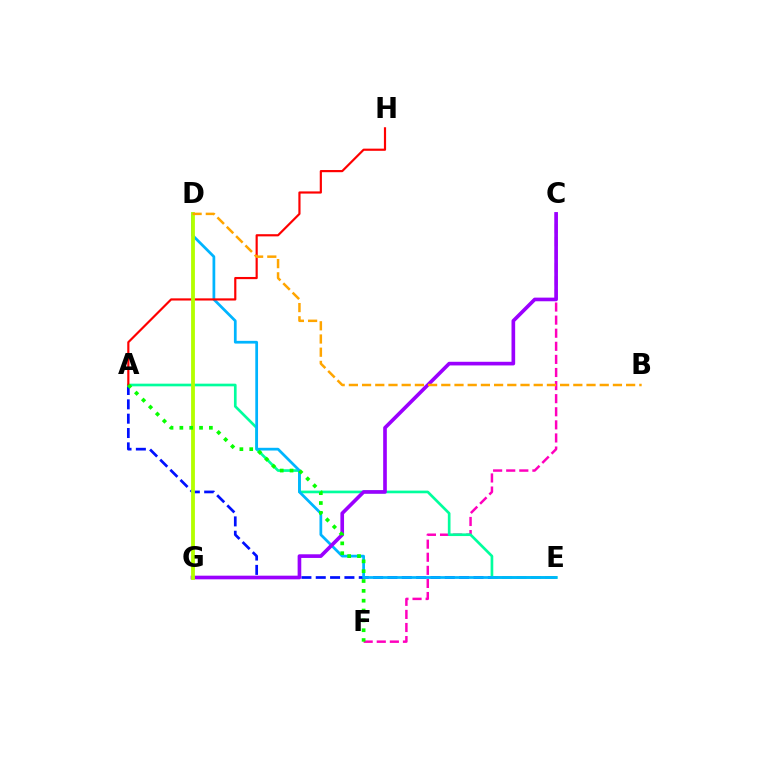{('C', 'F'): [{'color': '#ff00bd', 'line_style': 'dashed', 'thickness': 1.78}], ('A', 'E'): [{'color': '#0010ff', 'line_style': 'dashed', 'thickness': 1.95}, {'color': '#00ff9d', 'line_style': 'solid', 'thickness': 1.92}], ('D', 'E'): [{'color': '#00b5ff', 'line_style': 'solid', 'thickness': 1.97}], ('A', 'H'): [{'color': '#ff0000', 'line_style': 'solid', 'thickness': 1.57}], ('C', 'G'): [{'color': '#9b00ff', 'line_style': 'solid', 'thickness': 2.63}], ('D', 'G'): [{'color': '#b3ff00', 'line_style': 'solid', 'thickness': 2.75}], ('B', 'D'): [{'color': '#ffa500', 'line_style': 'dashed', 'thickness': 1.79}], ('A', 'F'): [{'color': '#08ff00', 'line_style': 'dotted', 'thickness': 2.67}]}